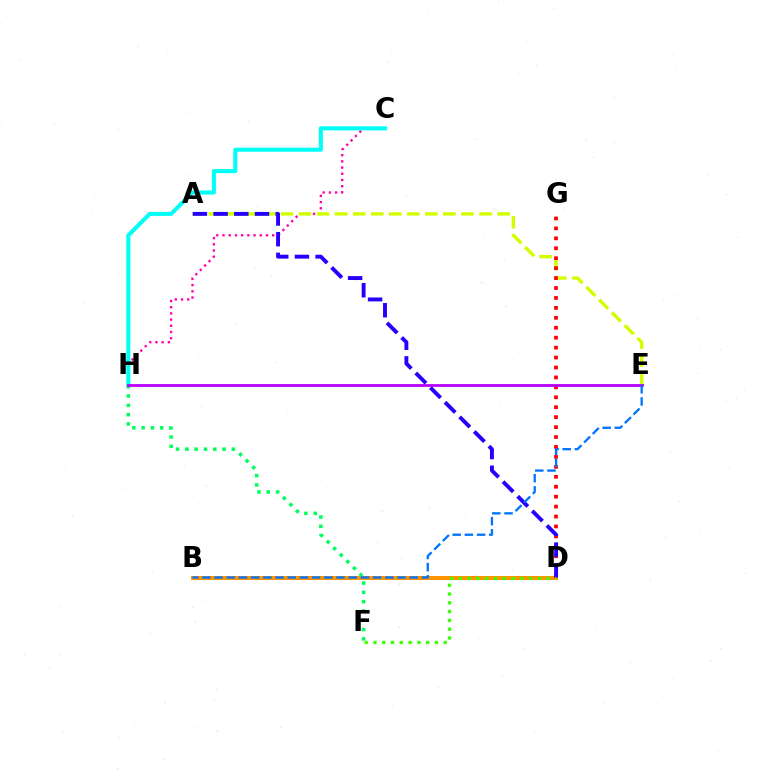{('B', 'D'): [{'color': '#ff9400', 'line_style': 'solid', 'thickness': 2.9}], ('C', 'H'): [{'color': '#ff00ac', 'line_style': 'dotted', 'thickness': 1.69}, {'color': '#00fff6', 'line_style': 'solid', 'thickness': 2.92}], ('A', 'E'): [{'color': '#d1ff00', 'line_style': 'dashed', 'thickness': 2.45}], ('F', 'H'): [{'color': '#00ff5c', 'line_style': 'dotted', 'thickness': 2.53}], ('D', 'G'): [{'color': '#ff0000', 'line_style': 'dotted', 'thickness': 2.7}], ('A', 'D'): [{'color': '#2500ff', 'line_style': 'dashed', 'thickness': 2.81}], ('D', 'F'): [{'color': '#3dff00', 'line_style': 'dotted', 'thickness': 2.39}], ('E', 'H'): [{'color': '#b900ff', 'line_style': 'solid', 'thickness': 2.03}], ('B', 'E'): [{'color': '#0074ff', 'line_style': 'dashed', 'thickness': 1.66}]}